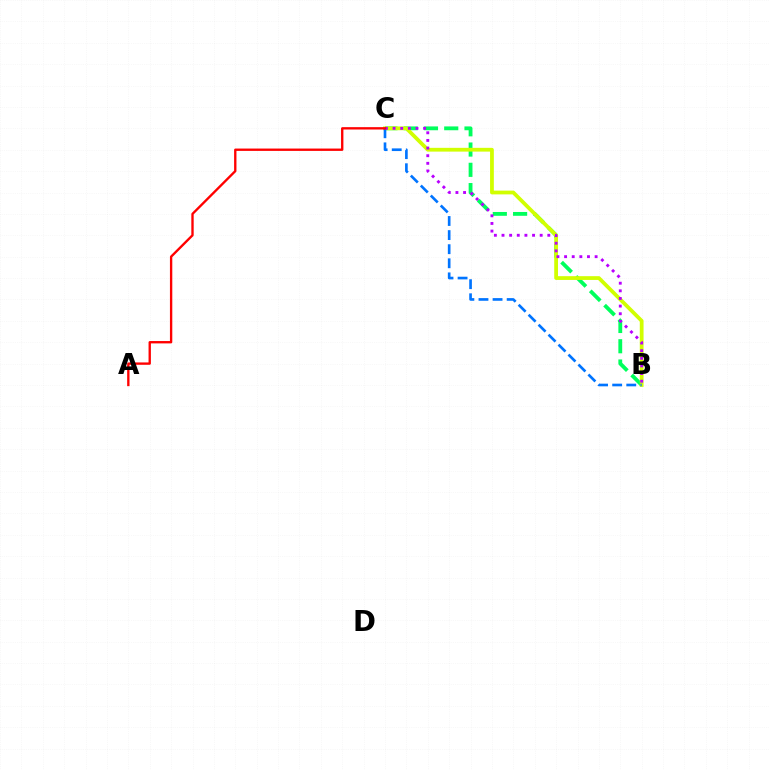{('B', 'C'): [{'color': '#00ff5c', 'line_style': 'dashed', 'thickness': 2.75}, {'color': '#d1ff00', 'line_style': 'solid', 'thickness': 2.72}, {'color': '#0074ff', 'line_style': 'dashed', 'thickness': 1.91}, {'color': '#b900ff', 'line_style': 'dotted', 'thickness': 2.07}], ('A', 'C'): [{'color': '#ff0000', 'line_style': 'solid', 'thickness': 1.69}]}